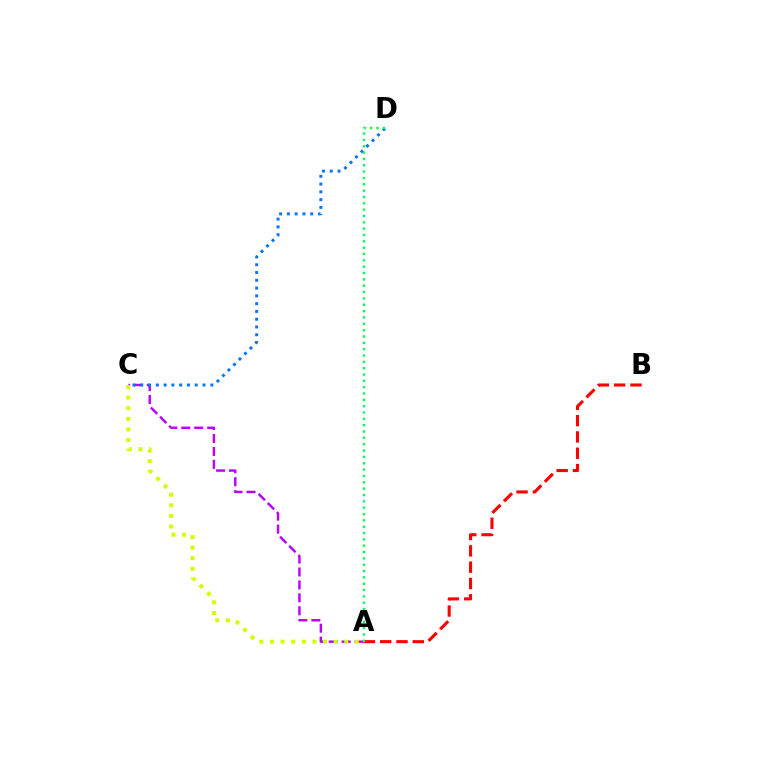{('A', 'B'): [{'color': '#ff0000', 'line_style': 'dashed', 'thickness': 2.22}], ('A', 'C'): [{'color': '#b900ff', 'line_style': 'dashed', 'thickness': 1.76}, {'color': '#d1ff00', 'line_style': 'dotted', 'thickness': 2.88}], ('C', 'D'): [{'color': '#0074ff', 'line_style': 'dotted', 'thickness': 2.11}], ('A', 'D'): [{'color': '#00ff5c', 'line_style': 'dotted', 'thickness': 1.72}]}